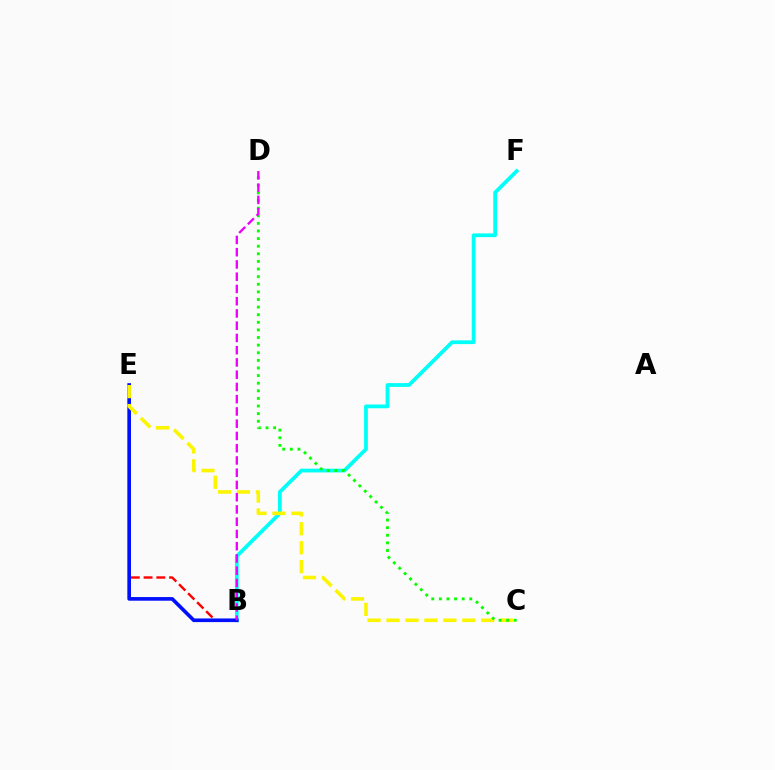{('B', 'F'): [{'color': '#00fff6', 'line_style': 'solid', 'thickness': 2.71}], ('B', 'E'): [{'color': '#ff0000', 'line_style': 'dashed', 'thickness': 1.73}, {'color': '#0010ff', 'line_style': 'solid', 'thickness': 2.62}], ('C', 'E'): [{'color': '#fcf500', 'line_style': 'dashed', 'thickness': 2.57}], ('C', 'D'): [{'color': '#08ff00', 'line_style': 'dotted', 'thickness': 2.07}], ('B', 'D'): [{'color': '#ee00ff', 'line_style': 'dashed', 'thickness': 1.66}]}